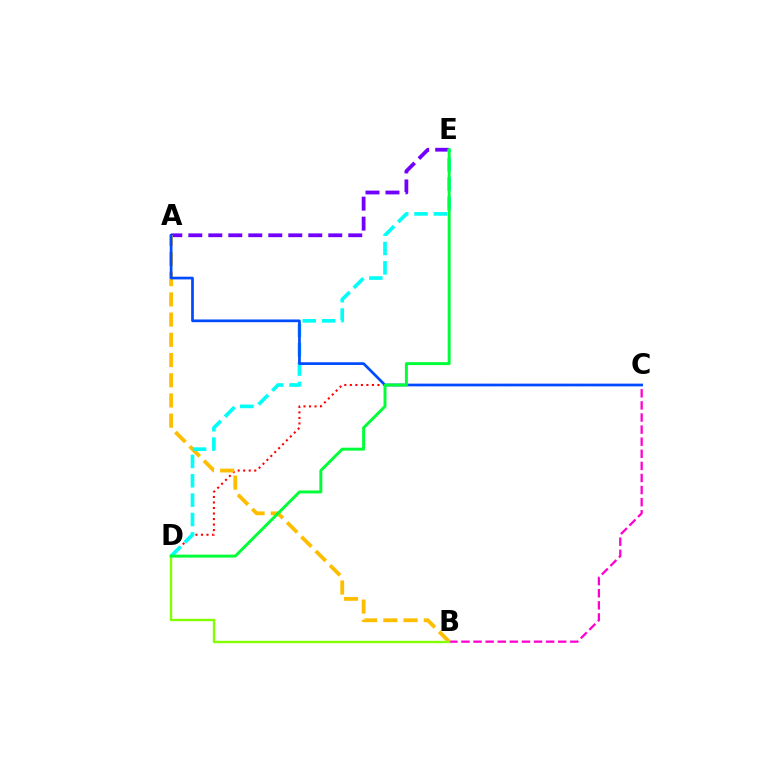{('A', 'E'): [{'color': '#7200ff', 'line_style': 'dashed', 'thickness': 2.72}], ('C', 'D'): [{'color': '#ff0000', 'line_style': 'dotted', 'thickness': 1.5}], ('B', 'C'): [{'color': '#ff00cf', 'line_style': 'dashed', 'thickness': 1.64}], ('A', 'B'): [{'color': '#ffbd00', 'line_style': 'dashed', 'thickness': 2.75}], ('B', 'D'): [{'color': '#84ff00', 'line_style': 'solid', 'thickness': 1.71}], ('D', 'E'): [{'color': '#00fff6', 'line_style': 'dashed', 'thickness': 2.63}, {'color': '#00ff39', 'line_style': 'solid', 'thickness': 2.12}], ('A', 'C'): [{'color': '#004bff', 'line_style': 'solid', 'thickness': 1.95}]}